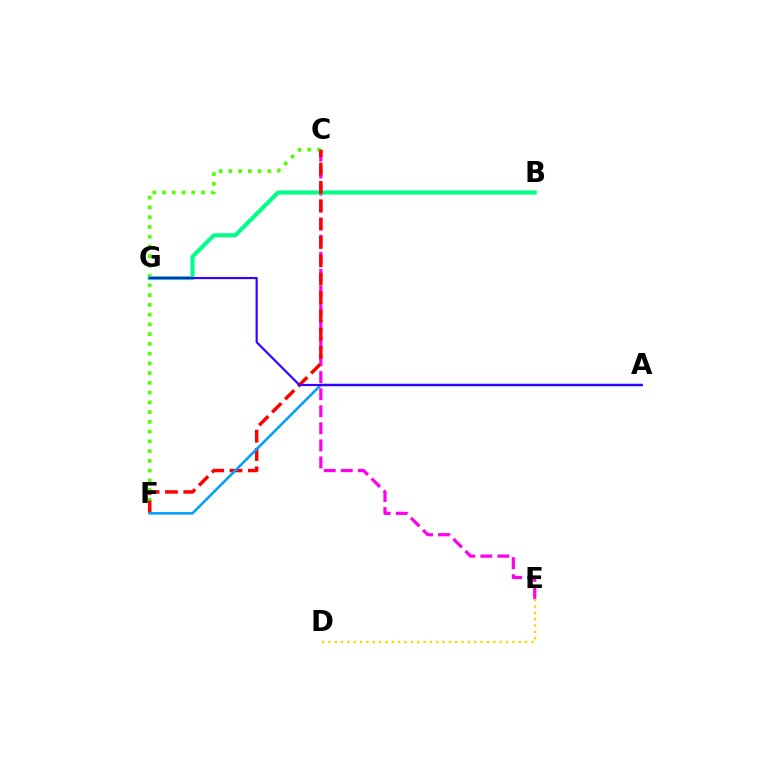{('C', 'E'): [{'color': '#ff00ed', 'line_style': 'dashed', 'thickness': 2.32}], ('C', 'F'): [{'color': '#4fff00', 'line_style': 'dotted', 'thickness': 2.65}, {'color': '#ff0000', 'line_style': 'dashed', 'thickness': 2.49}], ('B', 'G'): [{'color': '#00ff86', 'line_style': 'solid', 'thickness': 2.94}], ('D', 'E'): [{'color': '#ffd500', 'line_style': 'dotted', 'thickness': 1.72}], ('A', 'F'): [{'color': '#009eff', 'line_style': 'solid', 'thickness': 1.83}], ('A', 'G'): [{'color': '#3700ff', 'line_style': 'solid', 'thickness': 1.57}]}